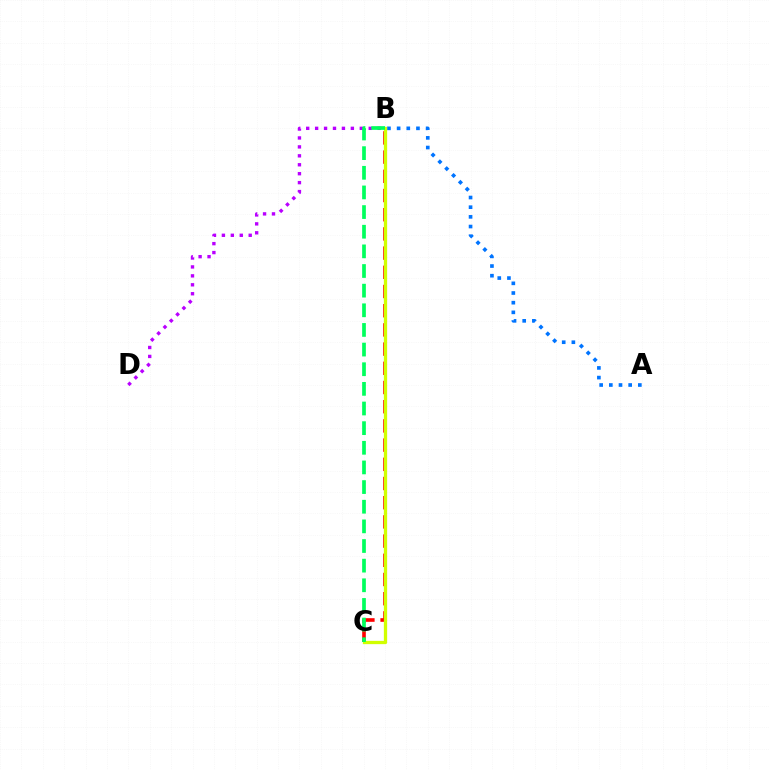{('B', 'C'): [{'color': '#ff0000', 'line_style': 'dashed', 'thickness': 2.61}, {'color': '#d1ff00', 'line_style': 'solid', 'thickness': 2.37}, {'color': '#00ff5c', 'line_style': 'dashed', 'thickness': 2.67}], ('A', 'B'): [{'color': '#0074ff', 'line_style': 'dotted', 'thickness': 2.63}], ('B', 'D'): [{'color': '#b900ff', 'line_style': 'dotted', 'thickness': 2.43}]}